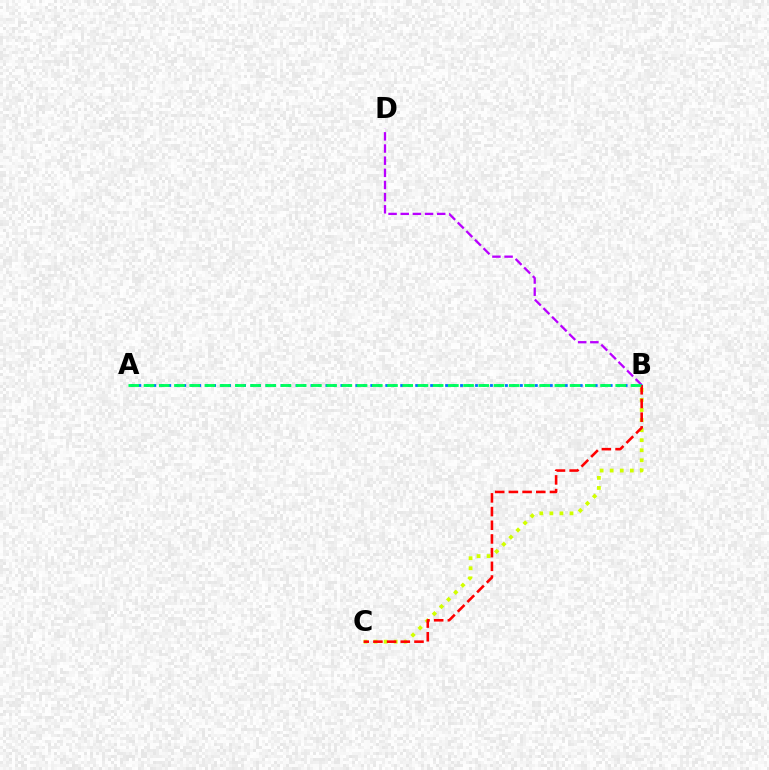{('B', 'D'): [{'color': '#b900ff', 'line_style': 'dashed', 'thickness': 1.65}], ('B', 'C'): [{'color': '#d1ff00', 'line_style': 'dotted', 'thickness': 2.73}, {'color': '#ff0000', 'line_style': 'dashed', 'thickness': 1.86}], ('A', 'B'): [{'color': '#0074ff', 'line_style': 'dotted', 'thickness': 2.03}, {'color': '#00ff5c', 'line_style': 'dashed', 'thickness': 2.07}]}